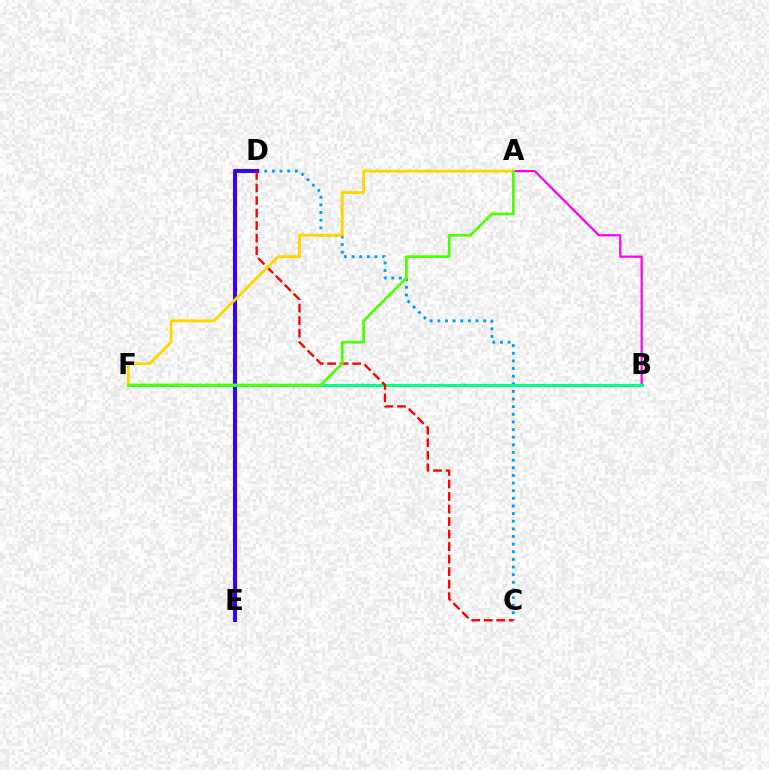{('C', 'D'): [{'color': '#009eff', 'line_style': 'dotted', 'thickness': 2.07}, {'color': '#ff0000', 'line_style': 'dashed', 'thickness': 1.7}], ('A', 'B'): [{'color': '#ff00ed', 'line_style': 'solid', 'thickness': 1.59}], ('D', 'E'): [{'color': '#3700ff', 'line_style': 'solid', 'thickness': 2.91}], ('B', 'F'): [{'color': '#00ff86', 'line_style': 'solid', 'thickness': 2.13}], ('A', 'F'): [{'color': '#ffd500', 'line_style': 'solid', 'thickness': 2.02}, {'color': '#4fff00', 'line_style': 'solid', 'thickness': 1.96}]}